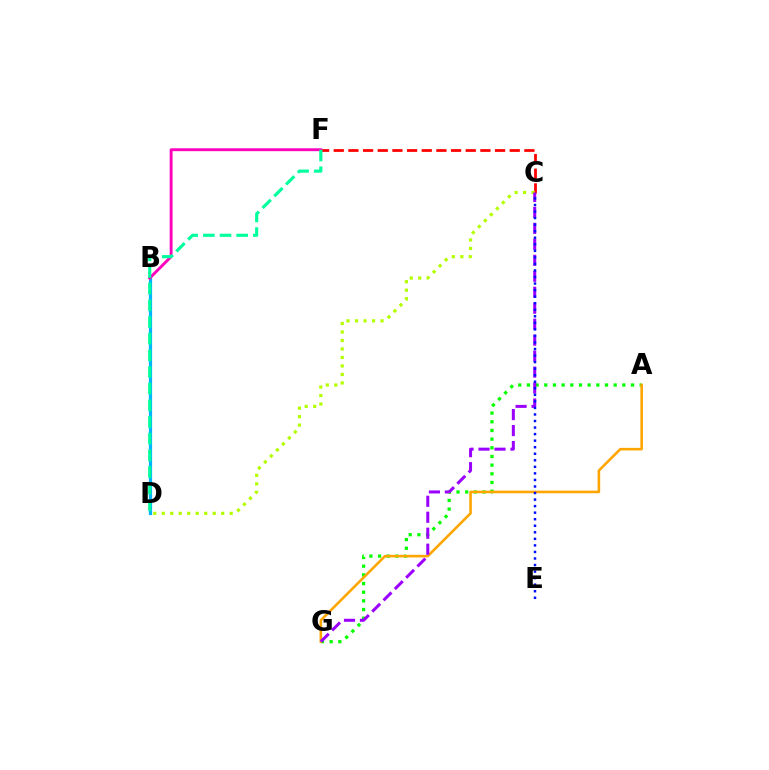{('A', 'G'): [{'color': '#08ff00', 'line_style': 'dotted', 'thickness': 2.36}, {'color': '#ffa500', 'line_style': 'solid', 'thickness': 1.87}], ('C', 'F'): [{'color': '#ff0000', 'line_style': 'dashed', 'thickness': 1.99}], ('C', 'D'): [{'color': '#b3ff00', 'line_style': 'dotted', 'thickness': 2.31}], ('B', 'D'): [{'color': '#00b5ff', 'line_style': 'solid', 'thickness': 2.31}], ('B', 'F'): [{'color': '#ff00bd', 'line_style': 'solid', 'thickness': 2.08}], ('C', 'G'): [{'color': '#9b00ff', 'line_style': 'dashed', 'thickness': 2.17}], ('C', 'E'): [{'color': '#0010ff', 'line_style': 'dotted', 'thickness': 1.78}], ('D', 'F'): [{'color': '#00ff9d', 'line_style': 'dashed', 'thickness': 2.26}]}